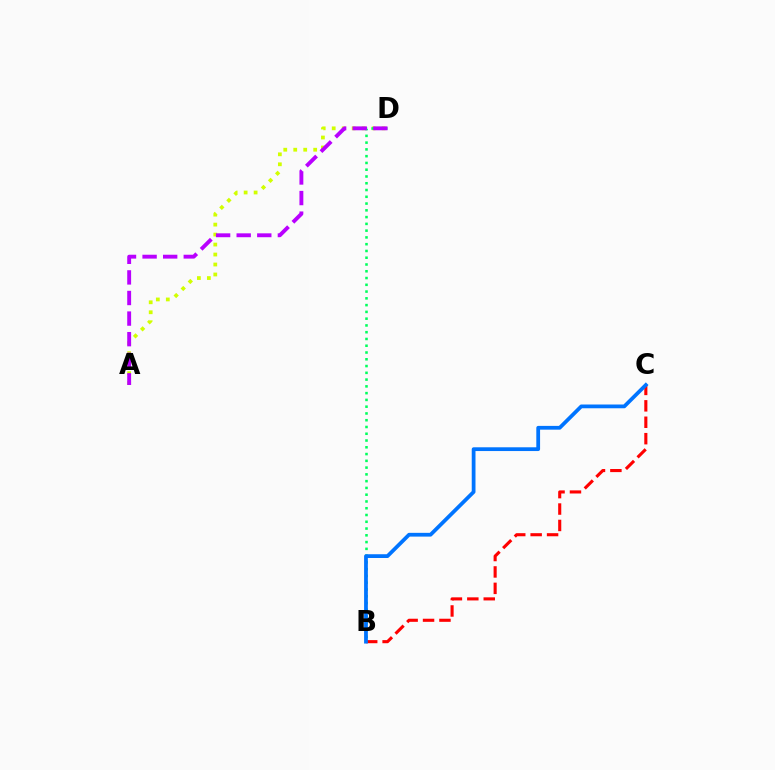{('A', 'D'): [{'color': '#d1ff00', 'line_style': 'dotted', 'thickness': 2.71}, {'color': '#b900ff', 'line_style': 'dashed', 'thickness': 2.8}], ('B', 'D'): [{'color': '#00ff5c', 'line_style': 'dotted', 'thickness': 1.84}], ('B', 'C'): [{'color': '#ff0000', 'line_style': 'dashed', 'thickness': 2.23}, {'color': '#0074ff', 'line_style': 'solid', 'thickness': 2.71}]}